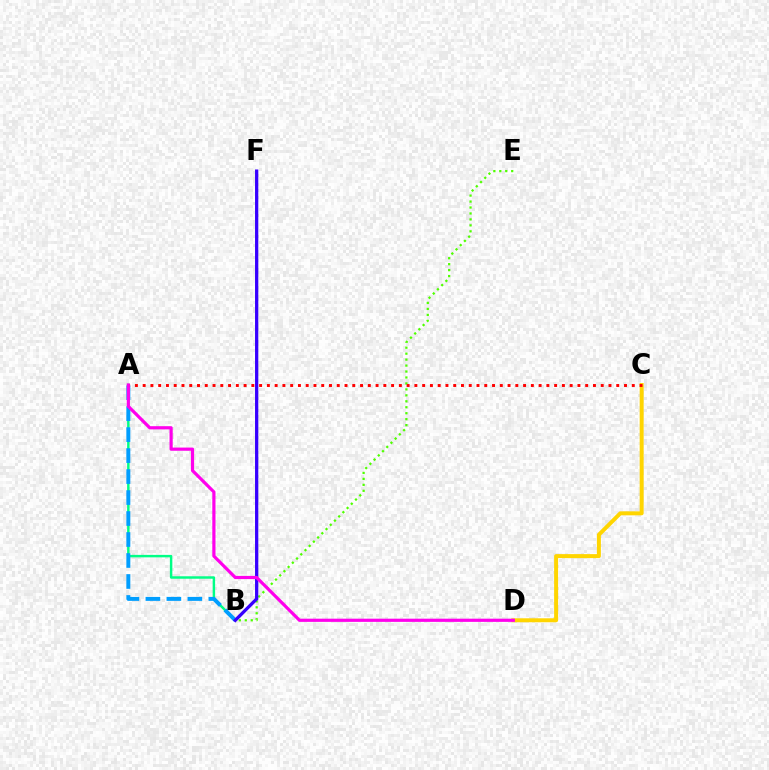{('A', 'B'): [{'color': '#00ff86', 'line_style': 'solid', 'thickness': 1.77}, {'color': '#009eff', 'line_style': 'dashed', 'thickness': 2.85}], ('B', 'E'): [{'color': '#4fff00', 'line_style': 'dotted', 'thickness': 1.62}], ('C', 'D'): [{'color': '#ffd500', 'line_style': 'solid', 'thickness': 2.87}], ('B', 'F'): [{'color': '#3700ff', 'line_style': 'solid', 'thickness': 2.36}], ('A', 'C'): [{'color': '#ff0000', 'line_style': 'dotted', 'thickness': 2.11}], ('A', 'D'): [{'color': '#ff00ed', 'line_style': 'solid', 'thickness': 2.29}]}